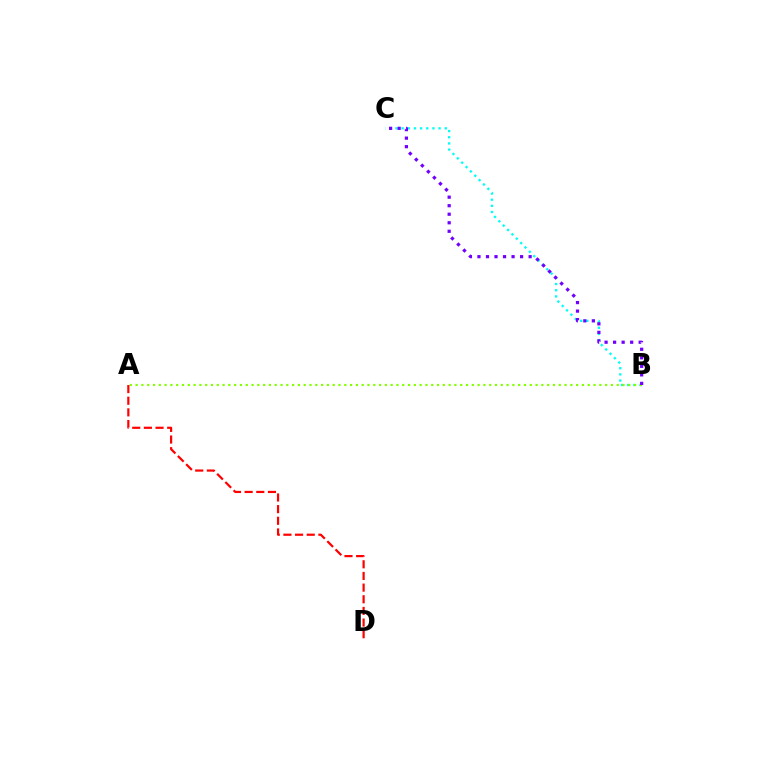{('B', 'C'): [{'color': '#00fff6', 'line_style': 'dotted', 'thickness': 1.67}, {'color': '#7200ff', 'line_style': 'dotted', 'thickness': 2.32}], ('A', 'B'): [{'color': '#84ff00', 'line_style': 'dotted', 'thickness': 1.57}], ('A', 'D'): [{'color': '#ff0000', 'line_style': 'dashed', 'thickness': 1.58}]}